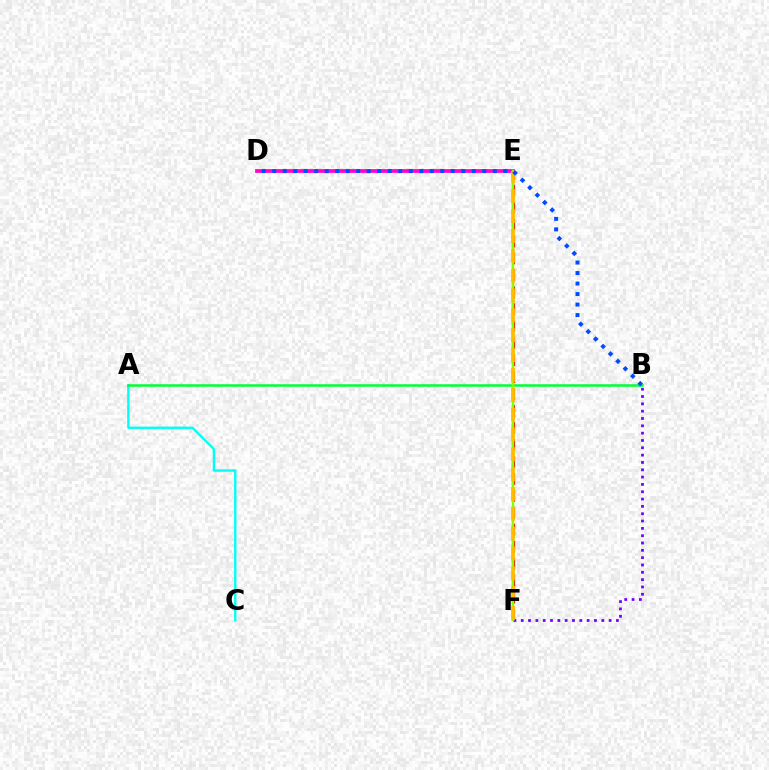{('A', 'C'): [{'color': '#00fff6', 'line_style': 'solid', 'thickness': 1.7}], ('E', 'F'): [{'color': '#ff0000', 'line_style': 'dashed', 'thickness': 2.3}, {'color': '#84ff00', 'line_style': 'solid', 'thickness': 1.74}, {'color': '#ffbd00', 'line_style': 'dashed', 'thickness': 2.7}], ('A', 'B'): [{'color': '#00ff39', 'line_style': 'solid', 'thickness': 1.82}], ('D', 'E'): [{'color': '#ff00cf', 'line_style': 'solid', 'thickness': 2.69}], ('B', 'F'): [{'color': '#7200ff', 'line_style': 'dotted', 'thickness': 1.99}], ('B', 'D'): [{'color': '#004bff', 'line_style': 'dotted', 'thickness': 2.85}]}